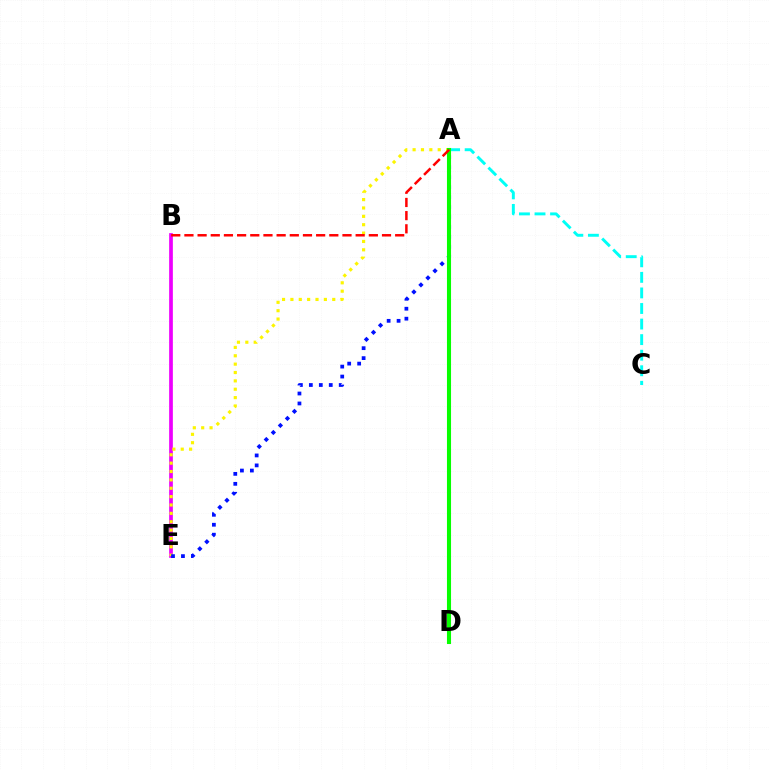{('B', 'E'): [{'color': '#ee00ff', 'line_style': 'solid', 'thickness': 2.67}], ('A', 'E'): [{'color': '#fcf500', 'line_style': 'dotted', 'thickness': 2.27}, {'color': '#0010ff', 'line_style': 'dotted', 'thickness': 2.7}], ('A', 'C'): [{'color': '#00fff6', 'line_style': 'dashed', 'thickness': 2.11}], ('A', 'D'): [{'color': '#08ff00', 'line_style': 'solid', 'thickness': 2.93}], ('A', 'B'): [{'color': '#ff0000', 'line_style': 'dashed', 'thickness': 1.79}]}